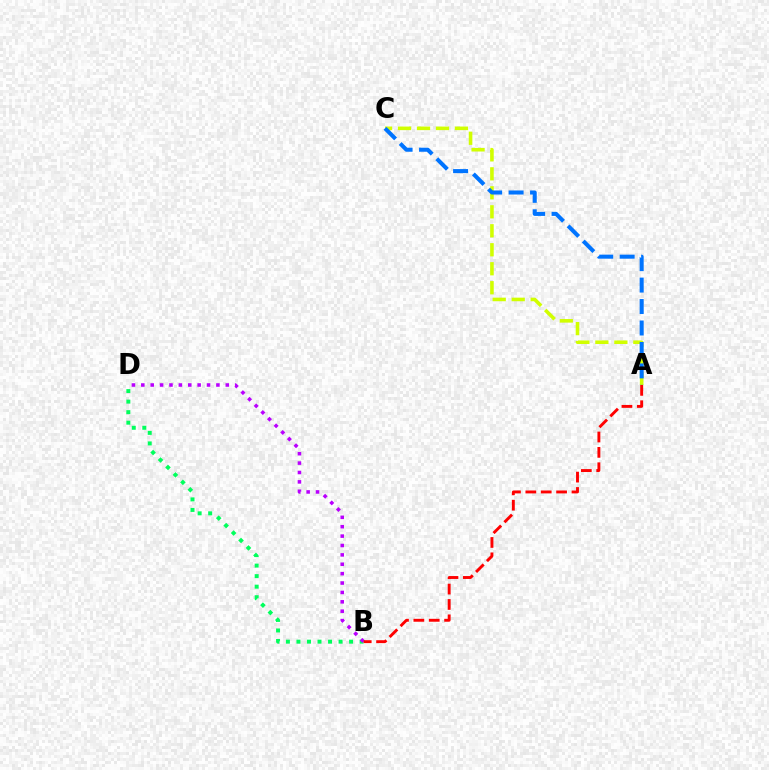{('B', 'D'): [{'color': '#00ff5c', 'line_style': 'dotted', 'thickness': 2.86}, {'color': '#b900ff', 'line_style': 'dotted', 'thickness': 2.55}], ('A', 'C'): [{'color': '#d1ff00', 'line_style': 'dashed', 'thickness': 2.58}, {'color': '#0074ff', 'line_style': 'dashed', 'thickness': 2.91}], ('A', 'B'): [{'color': '#ff0000', 'line_style': 'dashed', 'thickness': 2.09}]}